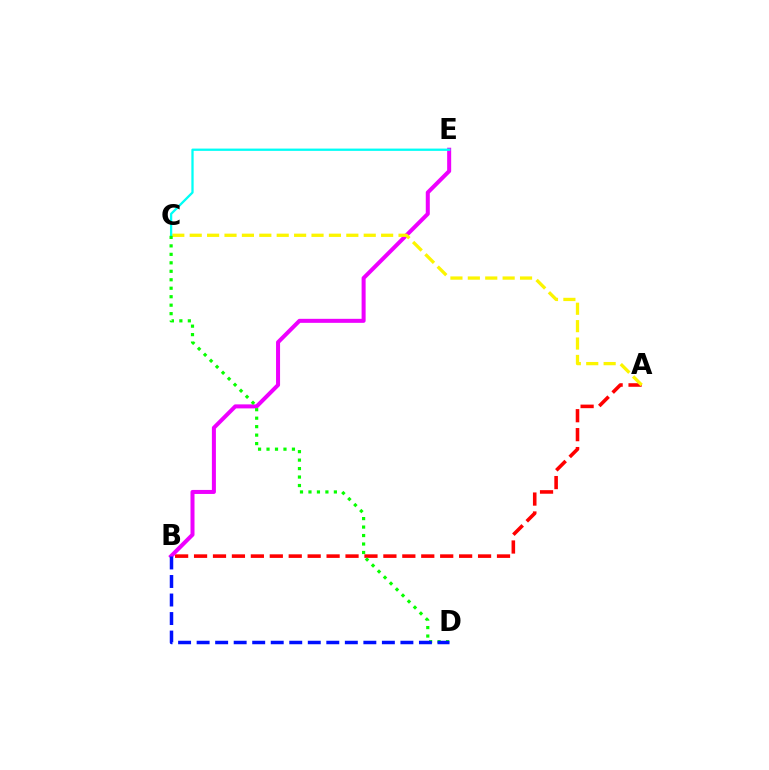{('A', 'B'): [{'color': '#ff0000', 'line_style': 'dashed', 'thickness': 2.57}], ('B', 'E'): [{'color': '#ee00ff', 'line_style': 'solid', 'thickness': 2.89}], ('A', 'C'): [{'color': '#fcf500', 'line_style': 'dashed', 'thickness': 2.36}], ('C', 'E'): [{'color': '#00fff6', 'line_style': 'solid', 'thickness': 1.65}], ('C', 'D'): [{'color': '#08ff00', 'line_style': 'dotted', 'thickness': 2.3}], ('B', 'D'): [{'color': '#0010ff', 'line_style': 'dashed', 'thickness': 2.52}]}